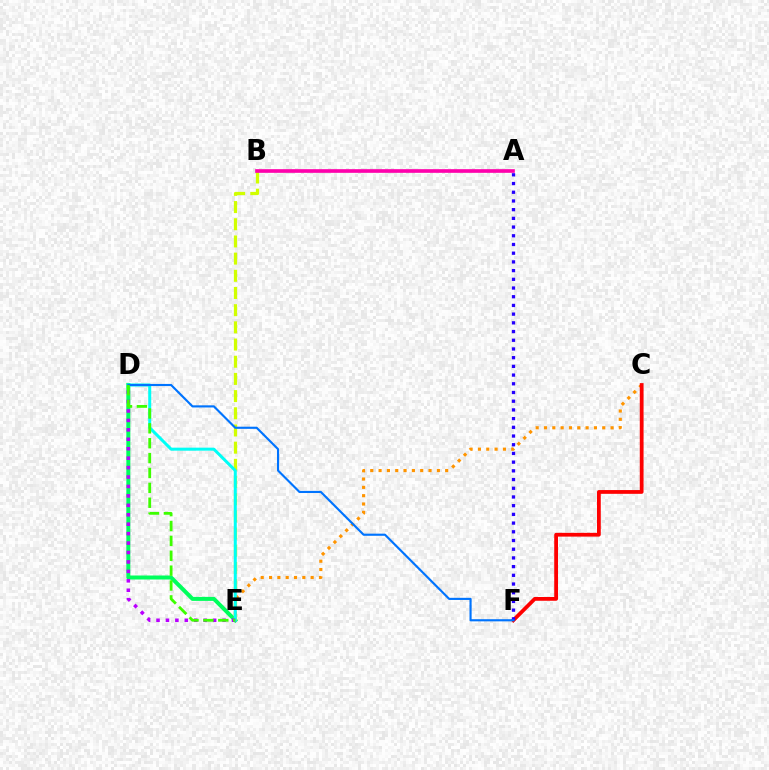{('D', 'E'): [{'color': '#00ff5c', 'line_style': 'solid', 'thickness': 2.88}, {'color': '#00fff6', 'line_style': 'solid', 'thickness': 2.17}, {'color': '#b900ff', 'line_style': 'dotted', 'thickness': 2.56}, {'color': '#3dff00', 'line_style': 'dashed', 'thickness': 2.02}], ('B', 'E'): [{'color': '#d1ff00', 'line_style': 'dashed', 'thickness': 2.33}], ('C', 'E'): [{'color': '#ff9400', 'line_style': 'dotted', 'thickness': 2.26}], ('C', 'F'): [{'color': '#ff0000', 'line_style': 'solid', 'thickness': 2.71}], ('A', 'F'): [{'color': '#2500ff', 'line_style': 'dotted', 'thickness': 2.37}], ('A', 'B'): [{'color': '#ff00ac', 'line_style': 'solid', 'thickness': 2.63}], ('D', 'F'): [{'color': '#0074ff', 'line_style': 'solid', 'thickness': 1.54}]}